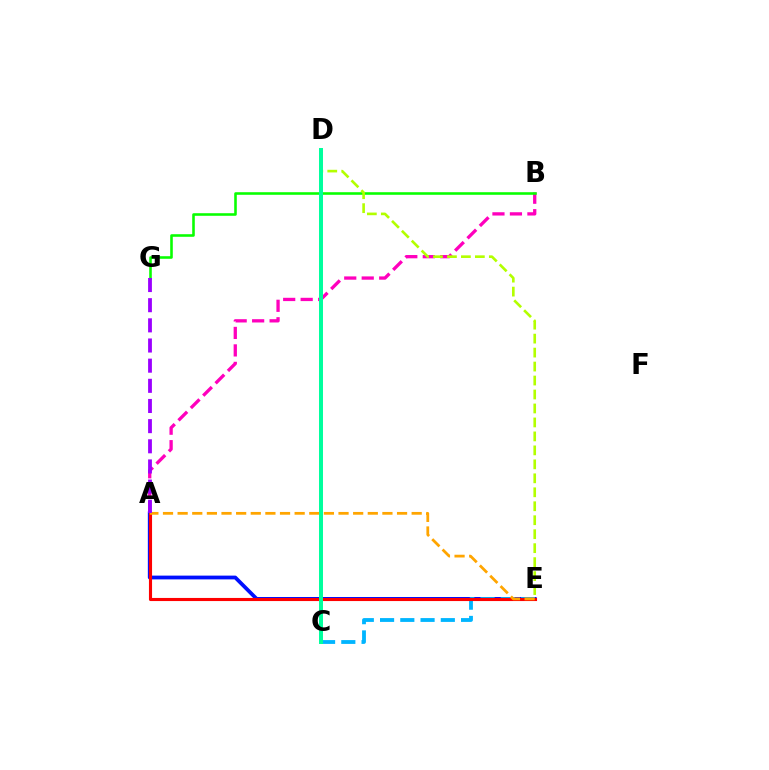{('A', 'B'): [{'color': '#ff00bd', 'line_style': 'dashed', 'thickness': 2.37}], ('A', 'E'): [{'color': '#0010ff', 'line_style': 'solid', 'thickness': 2.71}, {'color': '#ff0000', 'line_style': 'solid', 'thickness': 2.24}, {'color': '#ffa500', 'line_style': 'dashed', 'thickness': 1.99}], ('B', 'G'): [{'color': '#08ff00', 'line_style': 'solid', 'thickness': 1.86}], ('C', 'E'): [{'color': '#00b5ff', 'line_style': 'dashed', 'thickness': 2.75}], ('D', 'E'): [{'color': '#b3ff00', 'line_style': 'dashed', 'thickness': 1.9}], ('A', 'G'): [{'color': '#9b00ff', 'line_style': 'dashed', 'thickness': 2.74}], ('C', 'D'): [{'color': '#00ff9d', 'line_style': 'solid', 'thickness': 2.86}]}